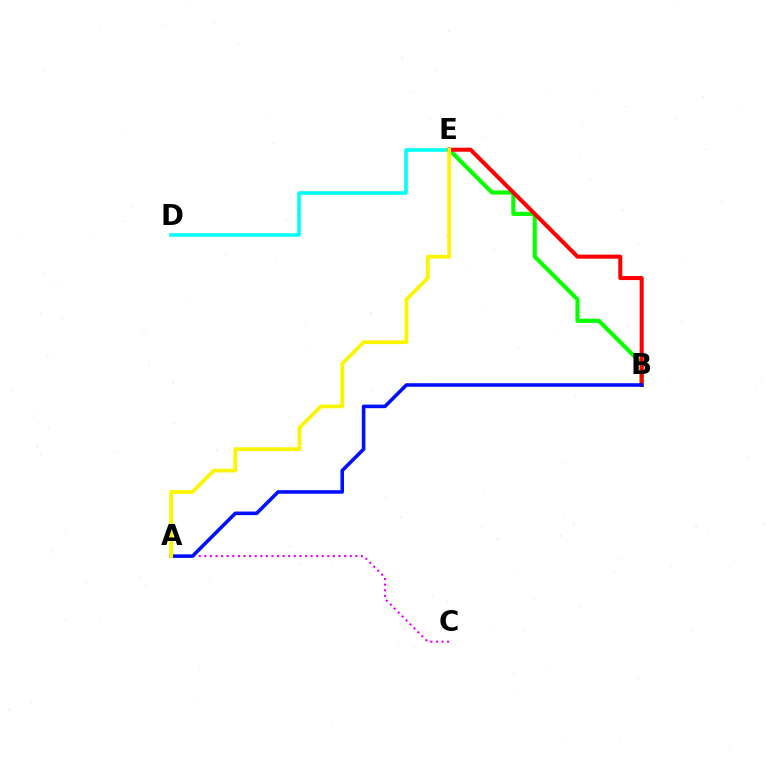{('D', 'E'): [{'color': '#00fff6', 'line_style': 'solid', 'thickness': 2.59}], ('B', 'E'): [{'color': '#08ff00', 'line_style': 'solid', 'thickness': 2.97}, {'color': '#ff0000', 'line_style': 'solid', 'thickness': 2.91}], ('A', 'C'): [{'color': '#ee00ff', 'line_style': 'dotted', 'thickness': 1.52}], ('A', 'B'): [{'color': '#0010ff', 'line_style': 'solid', 'thickness': 2.58}], ('A', 'E'): [{'color': '#fcf500', 'line_style': 'solid', 'thickness': 2.7}]}